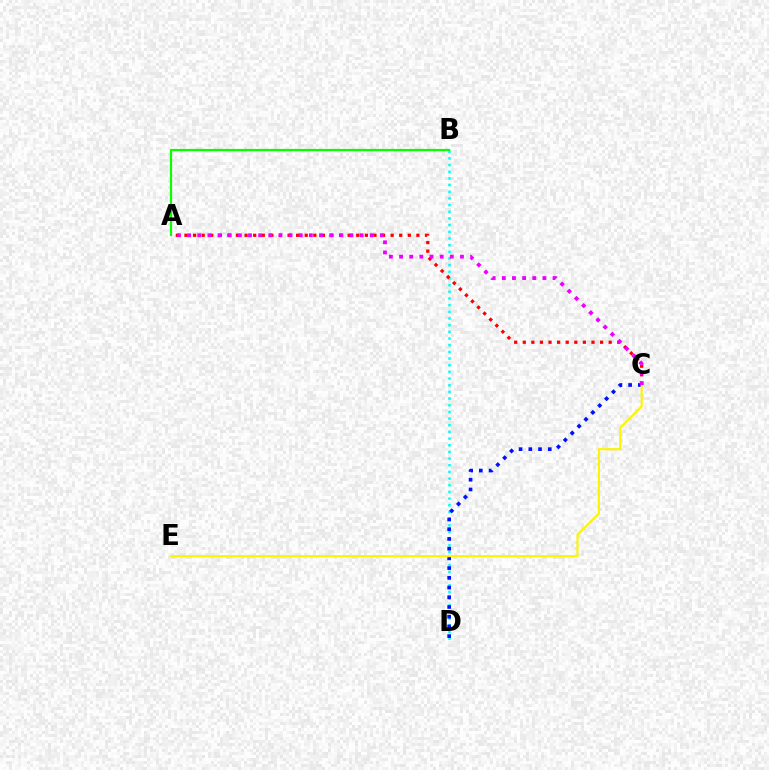{('B', 'D'): [{'color': '#00fff6', 'line_style': 'dotted', 'thickness': 1.81}], ('C', 'D'): [{'color': '#0010ff', 'line_style': 'dotted', 'thickness': 2.64}], ('A', 'C'): [{'color': '#ff0000', 'line_style': 'dotted', 'thickness': 2.33}, {'color': '#ee00ff', 'line_style': 'dotted', 'thickness': 2.76}], ('C', 'E'): [{'color': '#fcf500', 'line_style': 'solid', 'thickness': 1.53}], ('A', 'B'): [{'color': '#08ff00', 'line_style': 'solid', 'thickness': 1.58}]}